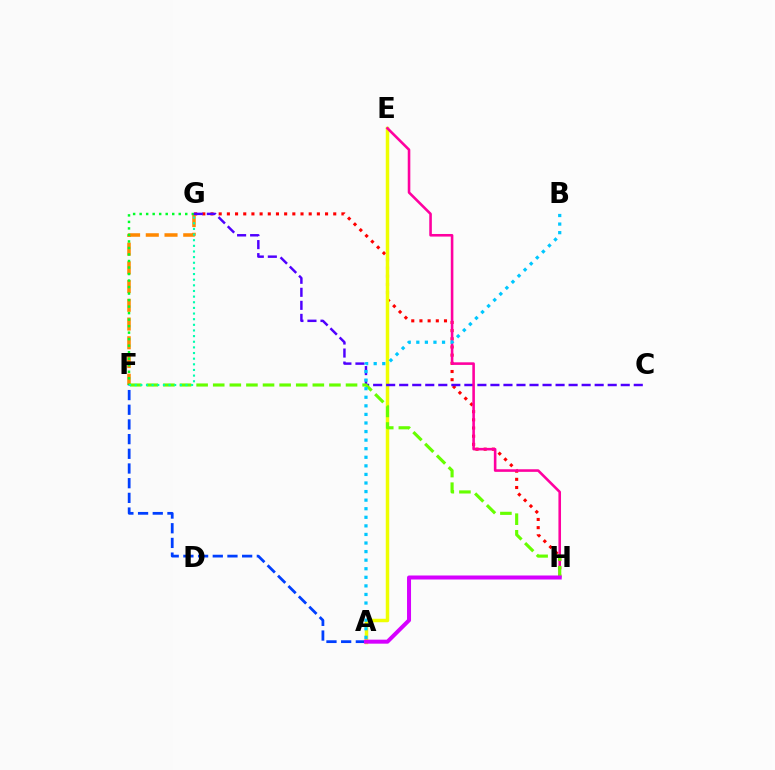{('A', 'F'): [{'color': '#003fff', 'line_style': 'dashed', 'thickness': 2.0}], ('G', 'H'): [{'color': '#ff0000', 'line_style': 'dotted', 'thickness': 2.22}], ('F', 'G'): [{'color': '#ff8800', 'line_style': 'dashed', 'thickness': 2.54}, {'color': '#00ff27', 'line_style': 'dotted', 'thickness': 1.77}, {'color': '#00ffaf', 'line_style': 'dotted', 'thickness': 1.53}], ('A', 'E'): [{'color': '#eeff00', 'line_style': 'solid', 'thickness': 2.5}], ('C', 'G'): [{'color': '#4f00ff', 'line_style': 'dashed', 'thickness': 1.77}], ('E', 'H'): [{'color': '#ff00a0', 'line_style': 'solid', 'thickness': 1.87}], ('F', 'H'): [{'color': '#66ff00', 'line_style': 'dashed', 'thickness': 2.26}], ('A', 'B'): [{'color': '#00c7ff', 'line_style': 'dotted', 'thickness': 2.33}], ('A', 'H'): [{'color': '#d600ff', 'line_style': 'solid', 'thickness': 2.88}]}